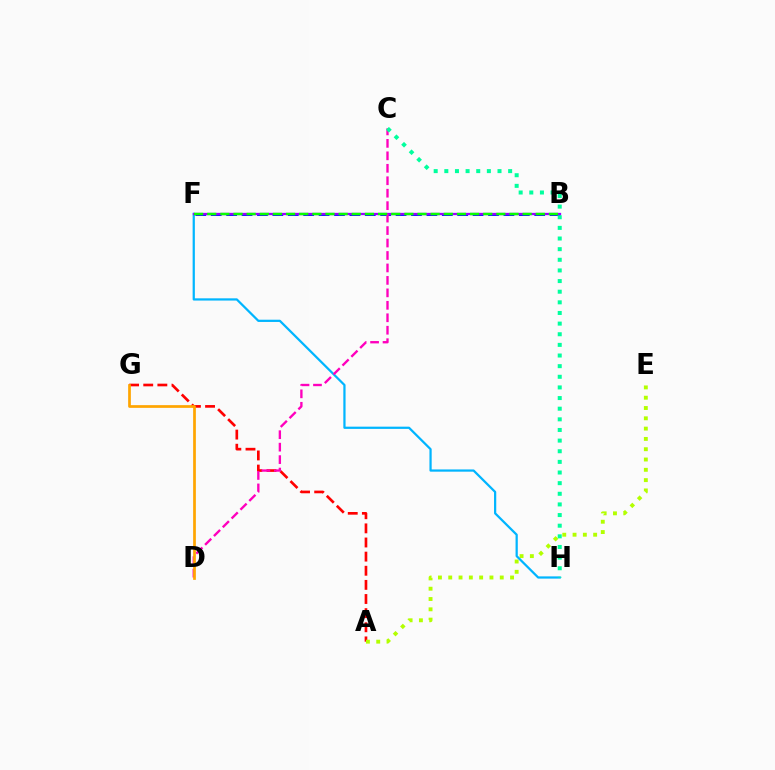{('A', 'G'): [{'color': '#ff0000', 'line_style': 'dashed', 'thickness': 1.92}], ('A', 'E'): [{'color': '#b3ff00', 'line_style': 'dotted', 'thickness': 2.8}], ('B', 'F'): [{'color': '#0010ff', 'line_style': 'dashed', 'thickness': 2.09}, {'color': '#9b00ff', 'line_style': 'solid', 'thickness': 1.65}, {'color': '#08ff00', 'line_style': 'dashed', 'thickness': 1.79}], ('F', 'H'): [{'color': '#00b5ff', 'line_style': 'solid', 'thickness': 1.61}], ('C', 'D'): [{'color': '#ff00bd', 'line_style': 'dashed', 'thickness': 1.69}], ('D', 'G'): [{'color': '#ffa500', 'line_style': 'solid', 'thickness': 1.96}], ('C', 'H'): [{'color': '#00ff9d', 'line_style': 'dotted', 'thickness': 2.89}]}